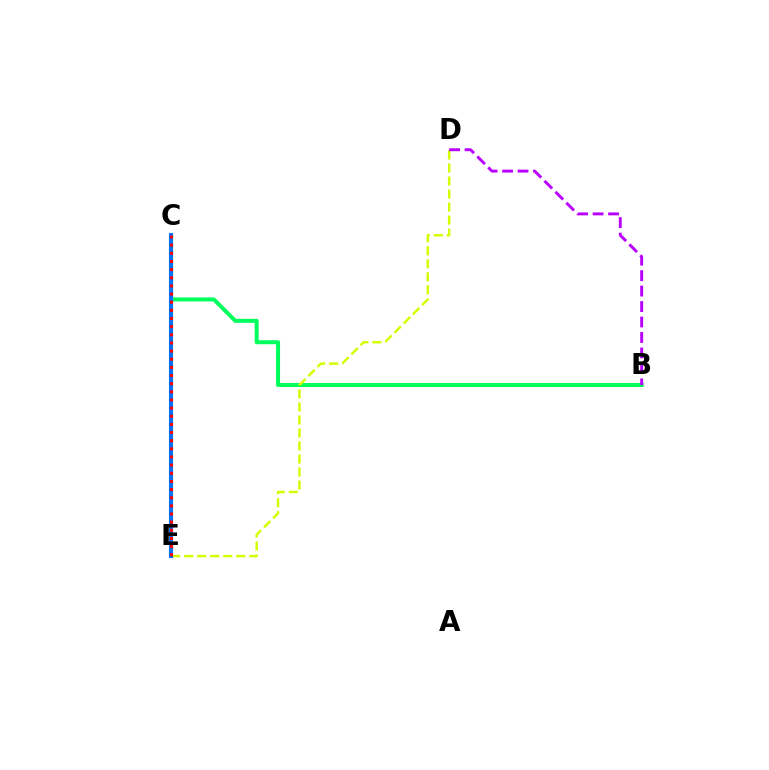{('B', 'C'): [{'color': '#00ff5c', 'line_style': 'solid', 'thickness': 2.88}], ('D', 'E'): [{'color': '#d1ff00', 'line_style': 'dashed', 'thickness': 1.77}], ('B', 'D'): [{'color': '#b900ff', 'line_style': 'dashed', 'thickness': 2.1}], ('C', 'E'): [{'color': '#0074ff', 'line_style': 'solid', 'thickness': 2.95}, {'color': '#ff0000', 'line_style': 'dotted', 'thickness': 2.21}]}